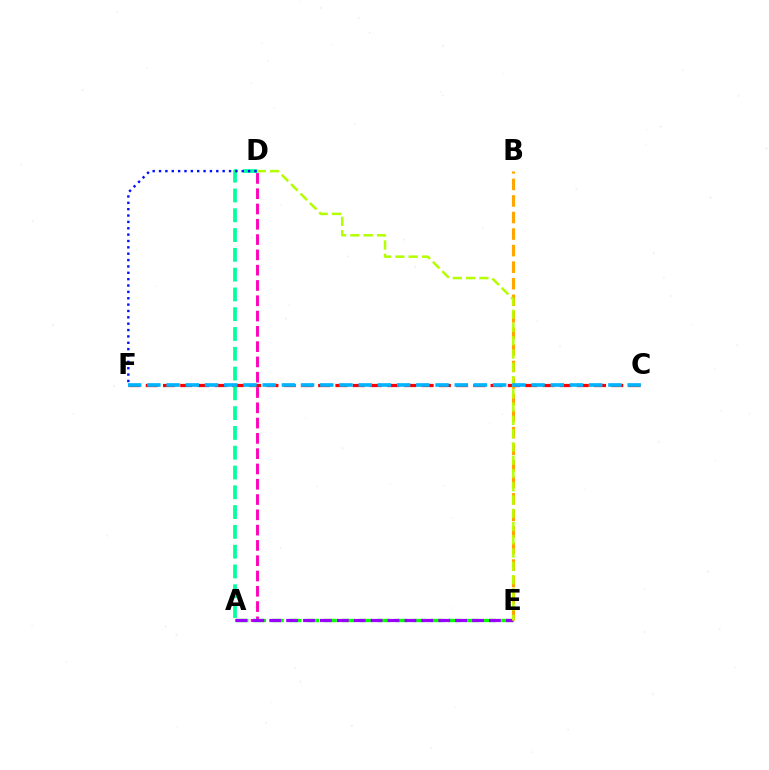{('A', 'D'): [{'color': '#ff00bd', 'line_style': 'dashed', 'thickness': 2.08}, {'color': '#00ff9d', 'line_style': 'dashed', 'thickness': 2.69}], ('A', 'E'): [{'color': '#08ff00', 'line_style': 'dashed', 'thickness': 2.4}, {'color': '#9b00ff', 'line_style': 'dashed', 'thickness': 2.3}], ('C', 'F'): [{'color': '#ff0000', 'line_style': 'dashed', 'thickness': 2.34}, {'color': '#00b5ff', 'line_style': 'dashed', 'thickness': 2.61}], ('B', 'E'): [{'color': '#ffa500', 'line_style': 'dashed', 'thickness': 2.25}], ('D', 'E'): [{'color': '#b3ff00', 'line_style': 'dashed', 'thickness': 1.8}], ('D', 'F'): [{'color': '#0010ff', 'line_style': 'dotted', 'thickness': 1.73}]}